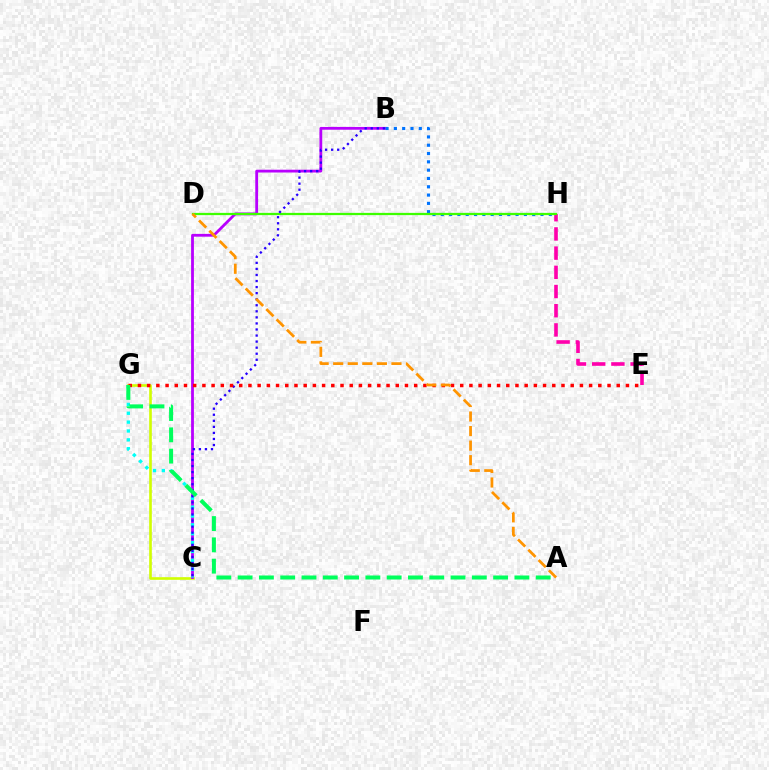{('C', 'G'): [{'color': '#d1ff00', 'line_style': 'solid', 'thickness': 1.9}, {'color': '#00fff6', 'line_style': 'dotted', 'thickness': 2.41}], ('E', 'H'): [{'color': '#ff00ac', 'line_style': 'dashed', 'thickness': 2.61}], ('B', 'C'): [{'color': '#b900ff', 'line_style': 'solid', 'thickness': 2.01}, {'color': '#2500ff', 'line_style': 'dotted', 'thickness': 1.65}], ('B', 'H'): [{'color': '#0074ff', 'line_style': 'dotted', 'thickness': 2.26}], ('D', 'H'): [{'color': '#3dff00', 'line_style': 'solid', 'thickness': 1.62}], ('E', 'G'): [{'color': '#ff0000', 'line_style': 'dotted', 'thickness': 2.5}], ('A', 'D'): [{'color': '#ff9400', 'line_style': 'dashed', 'thickness': 1.98}], ('A', 'G'): [{'color': '#00ff5c', 'line_style': 'dashed', 'thickness': 2.89}]}